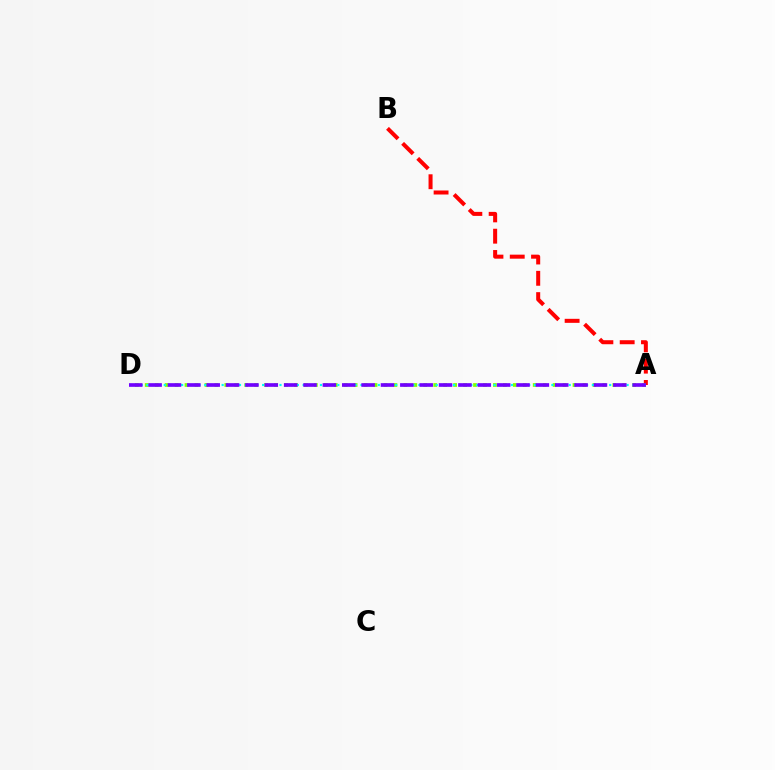{('A', 'B'): [{'color': '#ff0000', 'line_style': 'dashed', 'thickness': 2.89}], ('A', 'D'): [{'color': '#84ff00', 'line_style': 'dotted', 'thickness': 2.7}, {'color': '#00fff6', 'line_style': 'dotted', 'thickness': 1.57}, {'color': '#7200ff', 'line_style': 'dashed', 'thickness': 2.63}]}